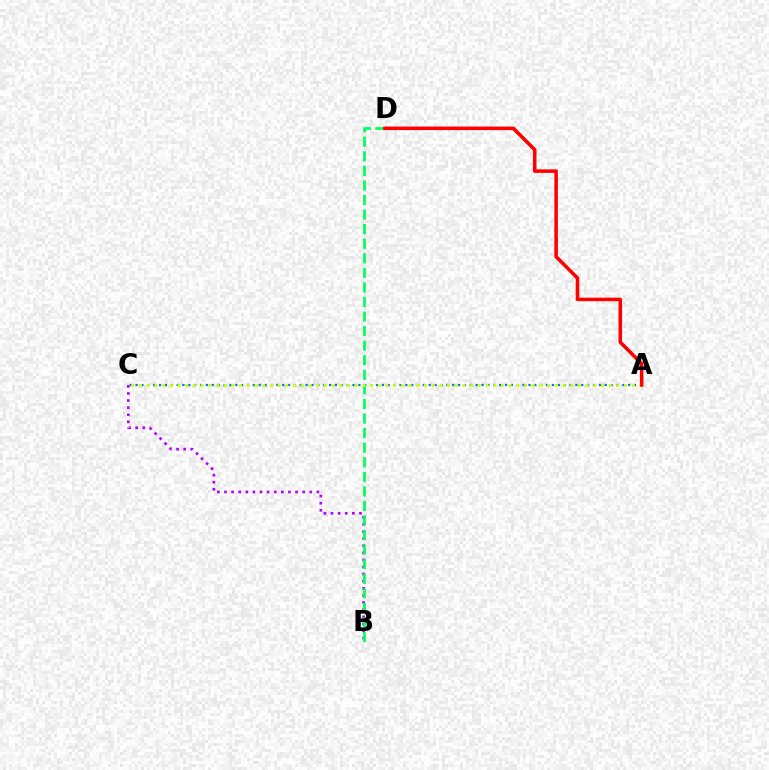{('A', 'C'): [{'color': '#0074ff', 'line_style': 'dotted', 'thickness': 1.59}, {'color': '#d1ff00', 'line_style': 'dotted', 'thickness': 2.09}], ('B', 'C'): [{'color': '#b900ff', 'line_style': 'dotted', 'thickness': 1.93}], ('B', 'D'): [{'color': '#00ff5c', 'line_style': 'dashed', 'thickness': 1.98}], ('A', 'D'): [{'color': '#ff0000', 'line_style': 'solid', 'thickness': 2.54}]}